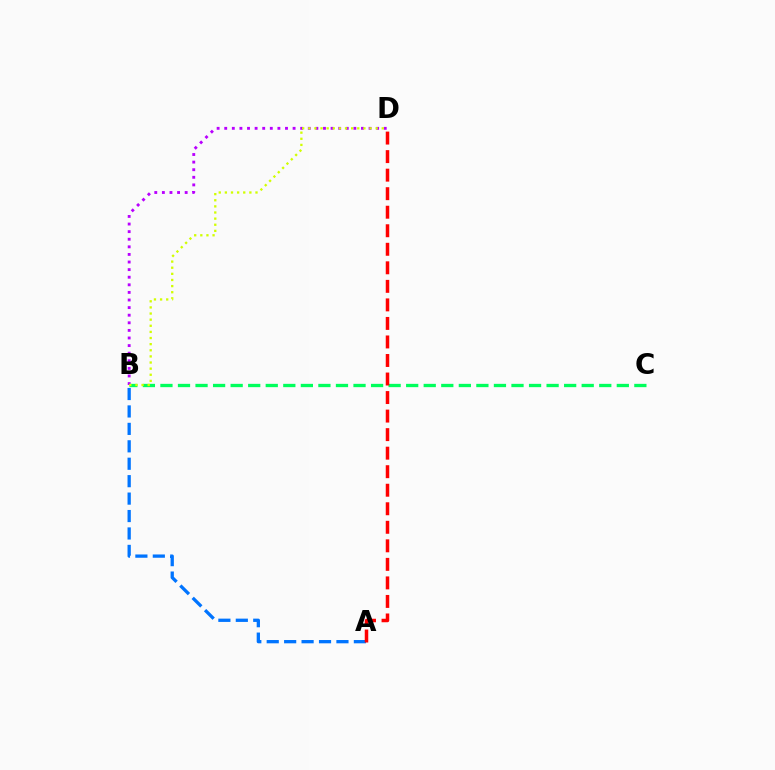{('B', 'D'): [{'color': '#b900ff', 'line_style': 'dotted', 'thickness': 2.06}, {'color': '#d1ff00', 'line_style': 'dotted', 'thickness': 1.66}], ('A', 'B'): [{'color': '#0074ff', 'line_style': 'dashed', 'thickness': 2.37}], ('B', 'C'): [{'color': '#00ff5c', 'line_style': 'dashed', 'thickness': 2.38}], ('A', 'D'): [{'color': '#ff0000', 'line_style': 'dashed', 'thickness': 2.52}]}